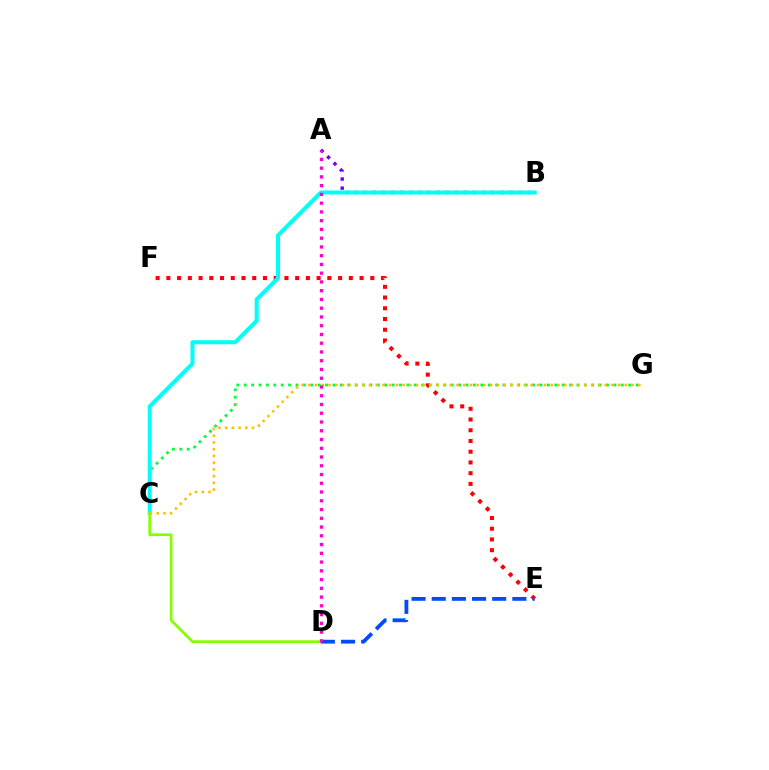{('E', 'F'): [{'color': '#ff0000', 'line_style': 'dotted', 'thickness': 2.92}], ('C', 'G'): [{'color': '#00ff39', 'line_style': 'dotted', 'thickness': 2.01}, {'color': '#ffbd00', 'line_style': 'dotted', 'thickness': 1.83}], ('A', 'B'): [{'color': '#7200ff', 'line_style': 'dotted', 'thickness': 2.48}], ('B', 'C'): [{'color': '#00fff6', 'line_style': 'solid', 'thickness': 2.9}], ('C', 'D'): [{'color': '#84ff00', 'line_style': 'solid', 'thickness': 1.97}], ('D', 'E'): [{'color': '#004bff', 'line_style': 'dashed', 'thickness': 2.74}], ('A', 'D'): [{'color': '#ff00cf', 'line_style': 'dotted', 'thickness': 2.38}]}